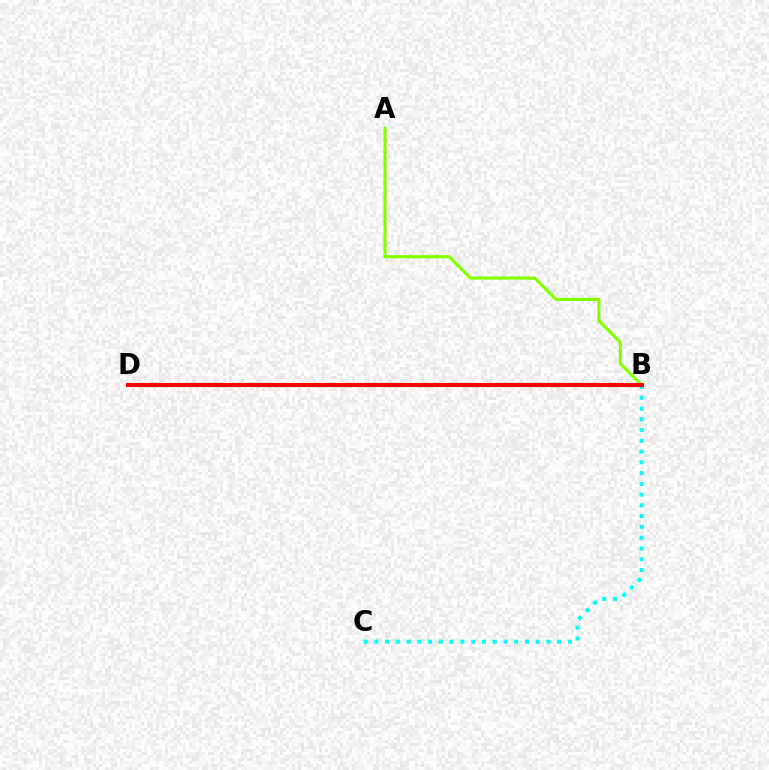{('B', 'C'): [{'color': '#00fff6', 'line_style': 'dotted', 'thickness': 2.92}], ('A', 'B'): [{'color': '#84ff00', 'line_style': 'solid', 'thickness': 2.24}], ('B', 'D'): [{'color': '#7200ff', 'line_style': 'dotted', 'thickness': 2.2}, {'color': '#ff0000', 'line_style': 'solid', 'thickness': 2.97}]}